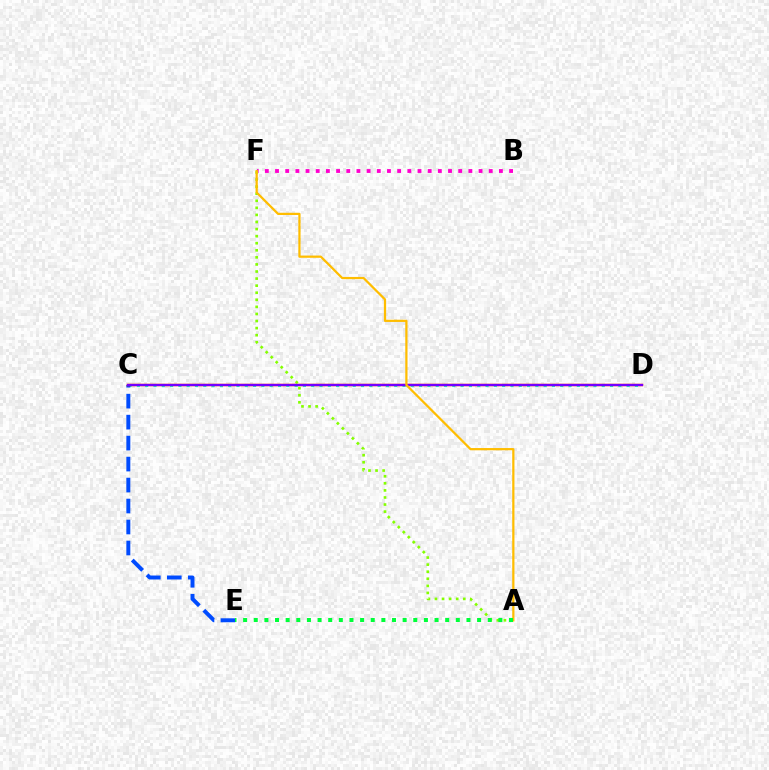{('C', 'D'): [{'color': '#00fff6', 'line_style': 'dotted', 'thickness': 2.26}, {'color': '#ff0000', 'line_style': 'solid', 'thickness': 1.76}, {'color': '#7200ff', 'line_style': 'solid', 'thickness': 1.55}], ('C', 'E'): [{'color': '#004bff', 'line_style': 'dashed', 'thickness': 2.85}], ('B', 'F'): [{'color': '#ff00cf', 'line_style': 'dotted', 'thickness': 2.77}], ('A', 'F'): [{'color': '#84ff00', 'line_style': 'dotted', 'thickness': 1.92}, {'color': '#ffbd00', 'line_style': 'solid', 'thickness': 1.61}], ('A', 'E'): [{'color': '#00ff39', 'line_style': 'dotted', 'thickness': 2.89}]}